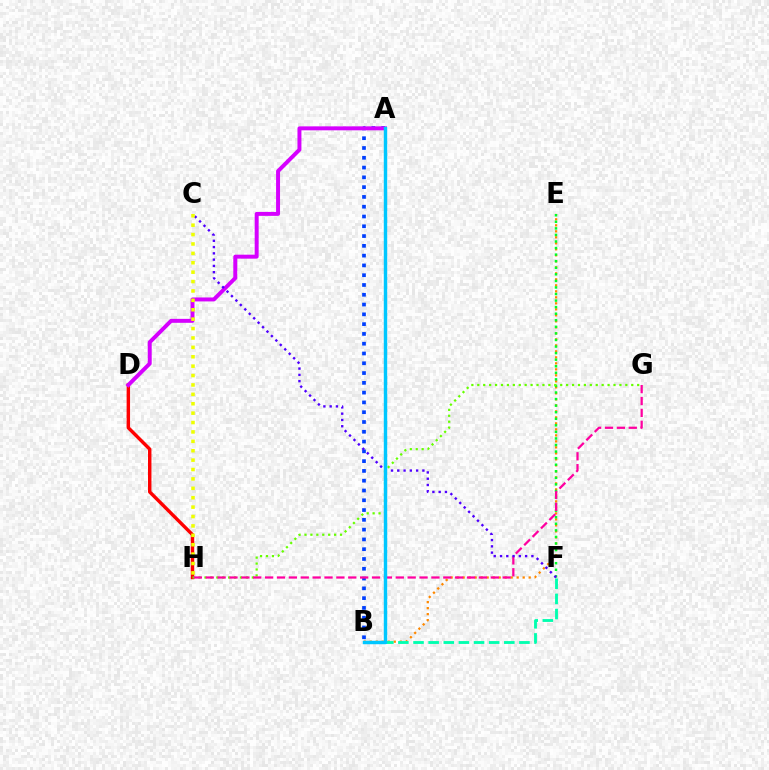{('B', 'E'): [{'color': '#ff8800', 'line_style': 'dotted', 'thickness': 1.63}], ('B', 'F'): [{'color': '#00ffaf', 'line_style': 'dashed', 'thickness': 2.06}], ('D', 'H'): [{'color': '#ff0000', 'line_style': 'solid', 'thickness': 2.47}], ('E', 'F'): [{'color': '#00ff27', 'line_style': 'dotted', 'thickness': 1.78}], ('G', 'H'): [{'color': '#66ff00', 'line_style': 'dotted', 'thickness': 1.61}, {'color': '#ff00a0', 'line_style': 'dashed', 'thickness': 1.61}], ('A', 'B'): [{'color': '#003fff', 'line_style': 'dotted', 'thickness': 2.66}, {'color': '#00c7ff', 'line_style': 'solid', 'thickness': 2.47}], ('A', 'D'): [{'color': '#d600ff', 'line_style': 'solid', 'thickness': 2.85}], ('C', 'F'): [{'color': '#4f00ff', 'line_style': 'dotted', 'thickness': 1.71}], ('C', 'H'): [{'color': '#eeff00', 'line_style': 'dotted', 'thickness': 2.55}]}